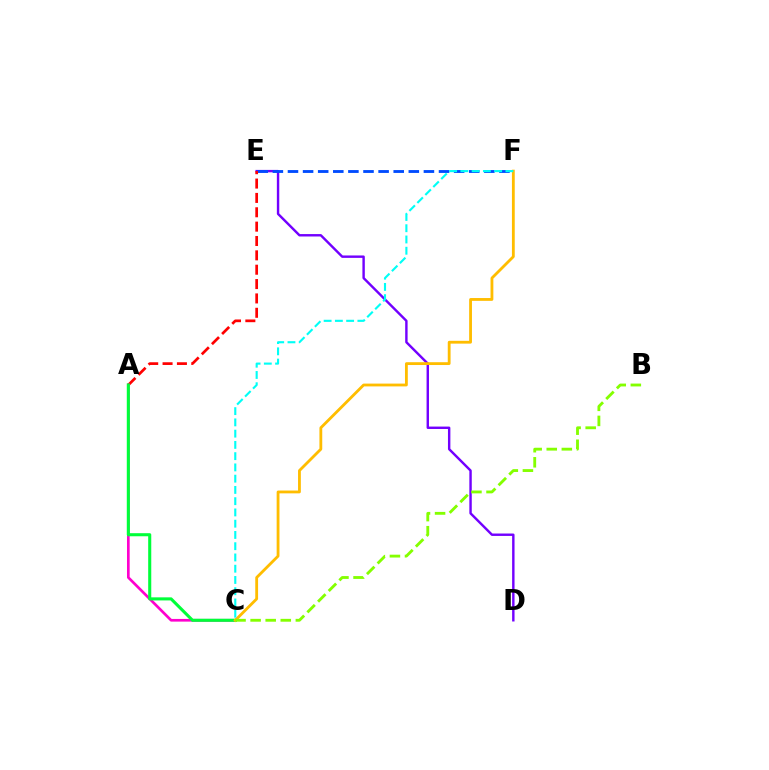{('D', 'E'): [{'color': '#7200ff', 'line_style': 'solid', 'thickness': 1.74}], ('E', 'F'): [{'color': '#004bff', 'line_style': 'dashed', 'thickness': 2.05}], ('A', 'E'): [{'color': '#ff0000', 'line_style': 'dashed', 'thickness': 1.95}], ('A', 'C'): [{'color': '#ff00cf', 'line_style': 'solid', 'thickness': 1.93}, {'color': '#00ff39', 'line_style': 'solid', 'thickness': 2.22}], ('C', 'F'): [{'color': '#ffbd00', 'line_style': 'solid', 'thickness': 2.03}, {'color': '#00fff6', 'line_style': 'dashed', 'thickness': 1.53}], ('B', 'C'): [{'color': '#84ff00', 'line_style': 'dashed', 'thickness': 2.05}]}